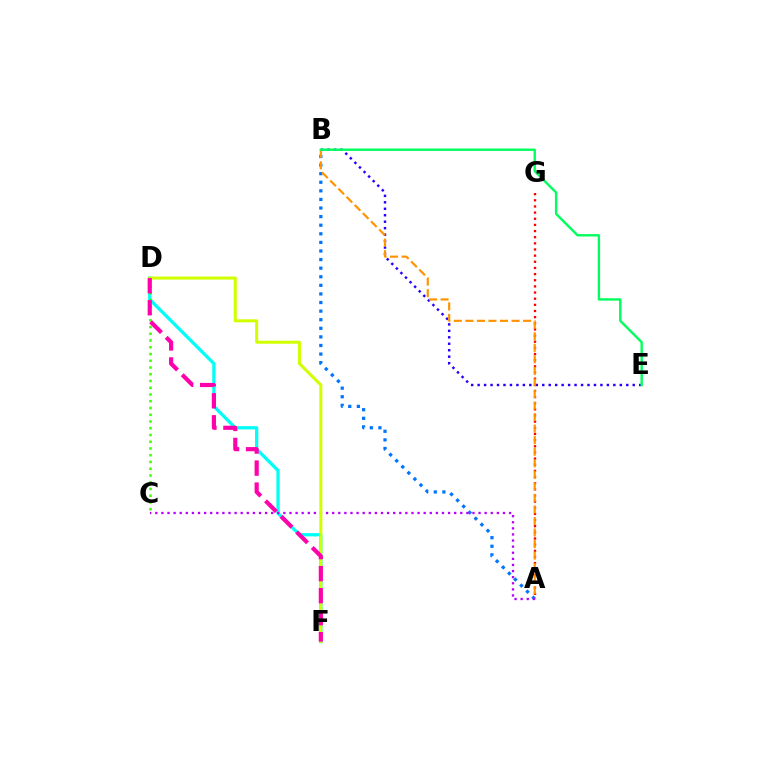{('D', 'F'): [{'color': '#00fff6', 'line_style': 'solid', 'thickness': 2.35}, {'color': '#d1ff00', 'line_style': 'solid', 'thickness': 2.19}, {'color': '#ff00ac', 'line_style': 'dashed', 'thickness': 2.99}], ('B', 'E'): [{'color': '#2500ff', 'line_style': 'dotted', 'thickness': 1.76}, {'color': '#00ff5c', 'line_style': 'solid', 'thickness': 1.72}], ('A', 'G'): [{'color': '#ff0000', 'line_style': 'dotted', 'thickness': 1.67}], ('A', 'B'): [{'color': '#0074ff', 'line_style': 'dotted', 'thickness': 2.33}, {'color': '#ff9400', 'line_style': 'dashed', 'thickness': 1.57}], ('A', 'C'): [{'color': '#b900ff', 'line_style': 'dotted', 'thickness': 1.66}], ('C', 'D'): [{'color': '#3dff00', 'line_style': 'dotted', 'thickness': 1.83}]}